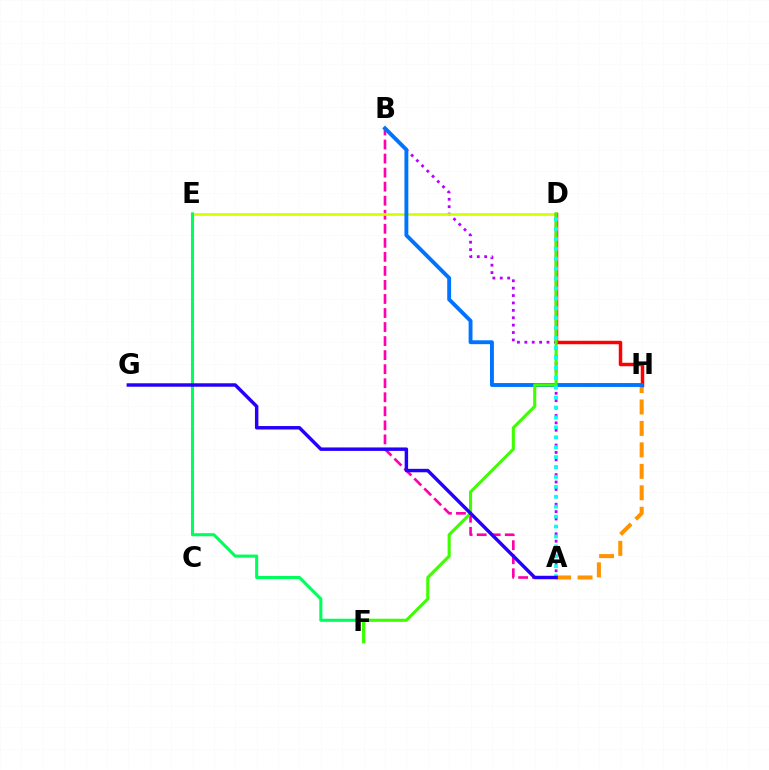{('A', 'H'): [{'color': '#ff9400', 'line_style': 'dashed', 'thickness': 2.92}], ('A', 'B'): [{'color': '#b900ff', 'line_style': 'dotted', 'thickness': 2.01}, {'color': '#ff00ac', 'line_style': 'dashed', 'thickness': 1.91}], ('D', 'E'): [{'color': '#d1ff00', 'line_style': 'solid', 'thickness': 1.88}], ('D', 'H'): [{'color': '#ff0000', 'line_style': 'solid', 'thickness': 2.51}], ('E', 'F'): [{'color': '#00ff5c', 'line_style': 'solid', 'thickness': 2.22}], ('B', 'H'): [{'color': '#0074ff', 'line_style': 'solid', 'thickness': 2.79}], ('D', 'F'): [{'color': '#3dff00', 'line_style': 'solid', 'thickness': 2.23}], ('A', 'D'): [{'color': '#00fff6', 'line_style': 'dotted', 'thickness': 2.7}], ('A', 'G'): [{'color': '#2500ff', 'line_style': 'solid', 'thickness': 2.48}]}